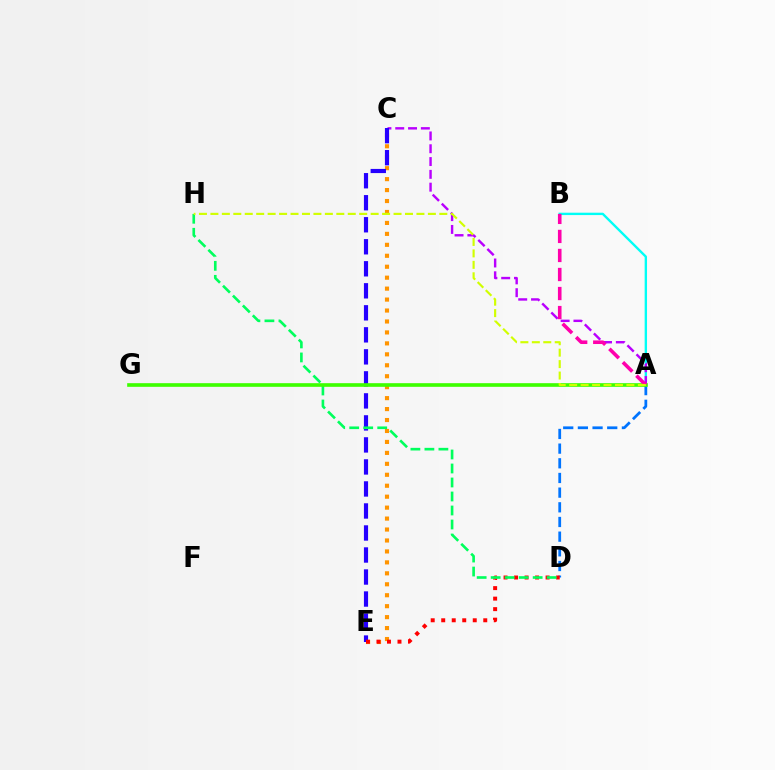{('C', 'E'): [{'color': '#ff9400', 'line_style': 'dotted', 'thickness': 2.98}, {'color': '#2500ff', 'line_style': 'dashed', 'thickness': 2.99}], ('A', 'B'): [{'color': '#00fff6', 'line_style': 'solid', 'thickness': 1.71}, {'color': '#ff00ac', 'line_style': 'dashed', 'thickness': 2.59}], ('A', 'C'): [{'color': '#b900ff', 'line_style': 'dashed', 'thickness': 1.74}], ('A', 'D'): [{'color': '#0074ff', 'line_style': 'dashed', 'thickness': 1.99}], ('D', 'E'): [{'color': '#ff0000', 'line_style': 'dotted', 'thickness': 2.86}], ('D', 'H'): [{'color': '#00ff5c', 'line_style': 'dashed', 'thickness': 1.9}], ('A', 'G'): [{'color': '#3dff00', 'line_style': 'solid', 'thickness': 2.62}], ('A', 'H'): [{'color': '#d1ff00', 'line_style': 'dashed', 'thickness': 1.55}]}